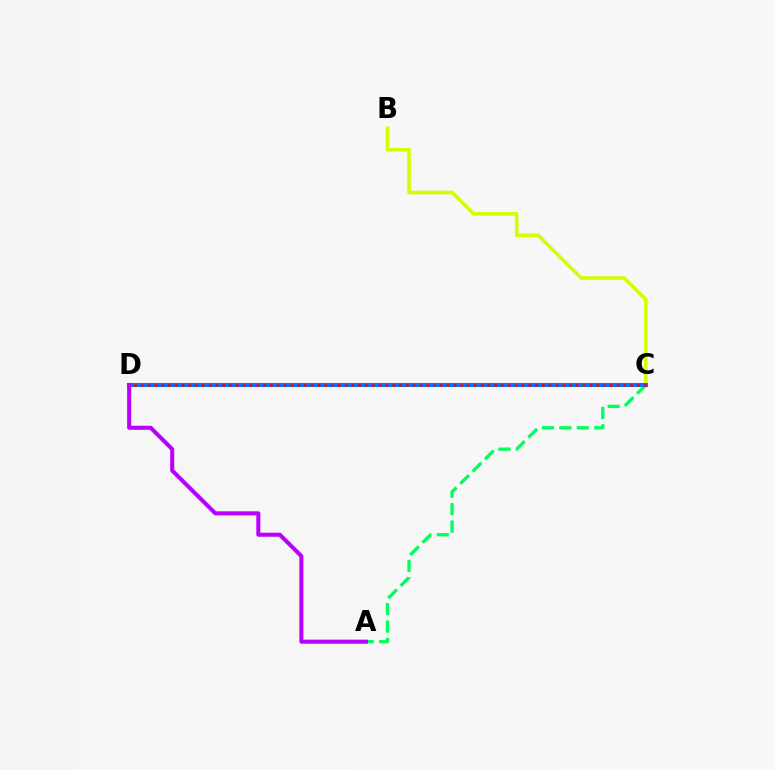{('B', 'C'): [{'color': '#d1ff00', 'line_style': 'solid', 'thickness': 2.59}], ('A', 'C'): [{'color': '#00ff5c', 'line_style': 'dashed', 'thickness': 2.37}], ('C', 'D'): [{'color': '#0074ff', 'line_style': 'solid', 'thickness': 2.91}, {'color': '#ff0000', 'line_style': 'dotted', 'thickness': 1.85}], ('A', 'D'): [{'color': '#b900ff', 'line_style': 'solid', 'thickness': 2.93}]}